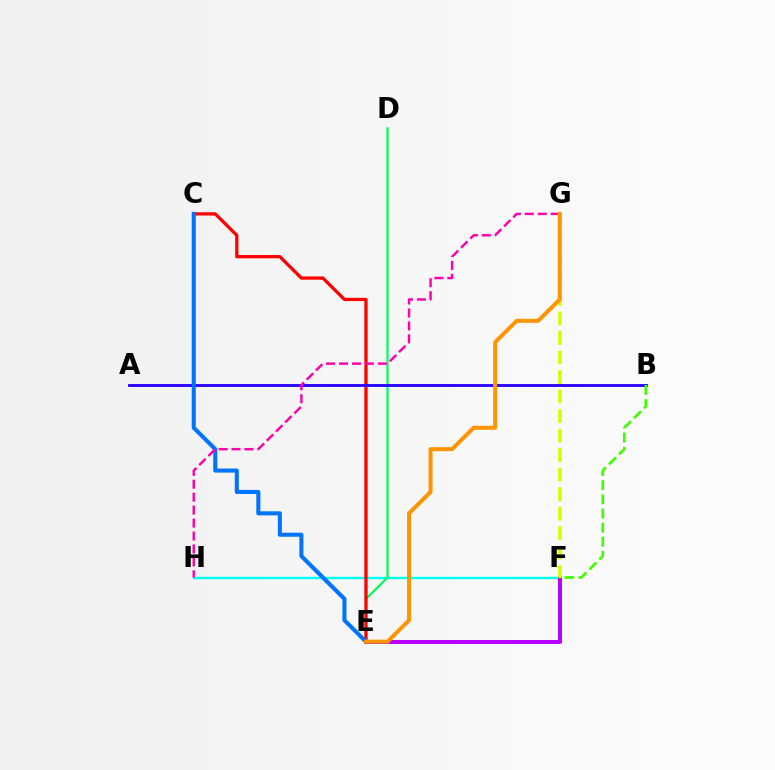{('F', 'H'): [{'color': '#00fff6', 'line_style': 'solid', 'thickness': 1.72}], ('D', 'E'): [{'color': '#00ff5c', 'line_style': 'solid', 'thickness': 1.6}], ('C', 'E'): [{'color': '#ff0000', 'line_style': 'solid', 'thickness': 2.35}, {'color': '#0074ff', 'line_style': 'solid', 'thickness': 2.93}], ('A', 'B'): [{'color': '#2500ff', 'line_style': 'solid', 'thickness': 2.03}], ('G', 'H'): [{'color': '#ff00ac', 'line_style': 'dashed', 'thickness': 1.76}], ('B', 'F'): [{'color': '#3dff00', 'line_style': 'dashed', 'thickness': 1.92}], ('E', 'F'): [{'color': '#b900ff', 'line_style': 'solid', 'thickness': 2.86}], ('F', 'G'): [{'color': '#d1ff00', 'line_style': 'dashed', 'thickness': 2.65}], ('E', 'G'): [{'color': '#ff9400', 'line_style': 'solid', 'thickness': 2.88}]}